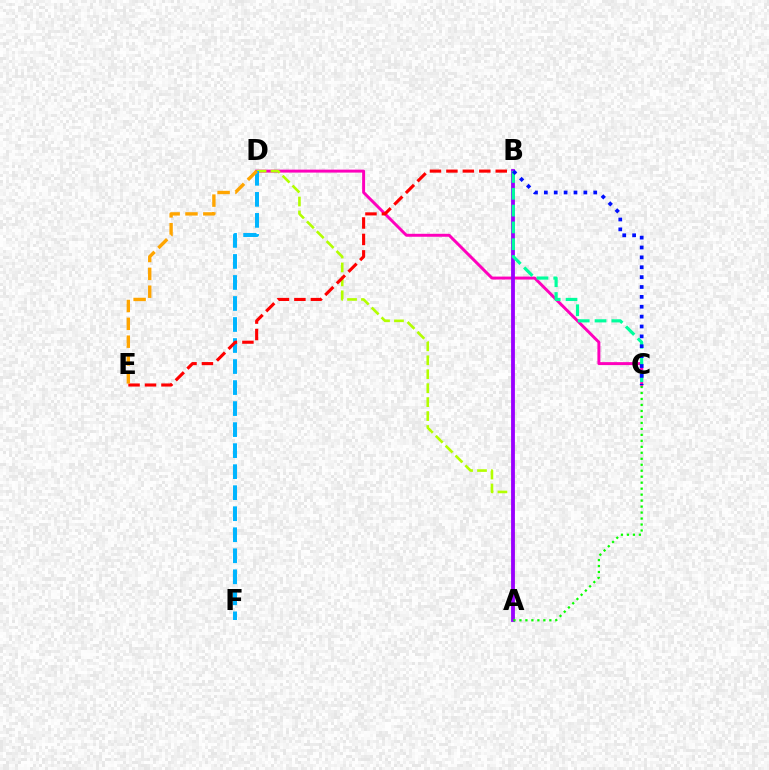{('C', 'D'): [{'color': '#ff00bd', 'line_style': 'solid', 'thickness': 2.13}], ('A', 'D'): [{'color': '#b3ff00', 'line_style': 'dashed', 'thickness': 1.89}], ('D', 'F'): [{'color': '#00b5ff', 'line_style': 'dashed', 'thickness': 2.86}], ('B', 'E'): [{'color': '#ff0000', 'line_style': 'dashed', 'thickness': 2.23}], ('A', 'B'): [{'color': '#9b00ff', 'line_style': 'solid', 'thickness': 2.75}], ('D', 'E'): [{'color': '#ffa500', 'line_style': 'dashed', 'thickness': 2.42}], ('A', 'C'): [{'color': '#08ff00', 'line_style': 'dotted', 'thickness': 1.62}], ('B', 'C'): [{'color': '#00ff9d', 'line_style': 'dashed', 'thickness': 2.28}, {'color': '#0010ff', 'line_style': 'dotted', 'thickness': 2.68}]}